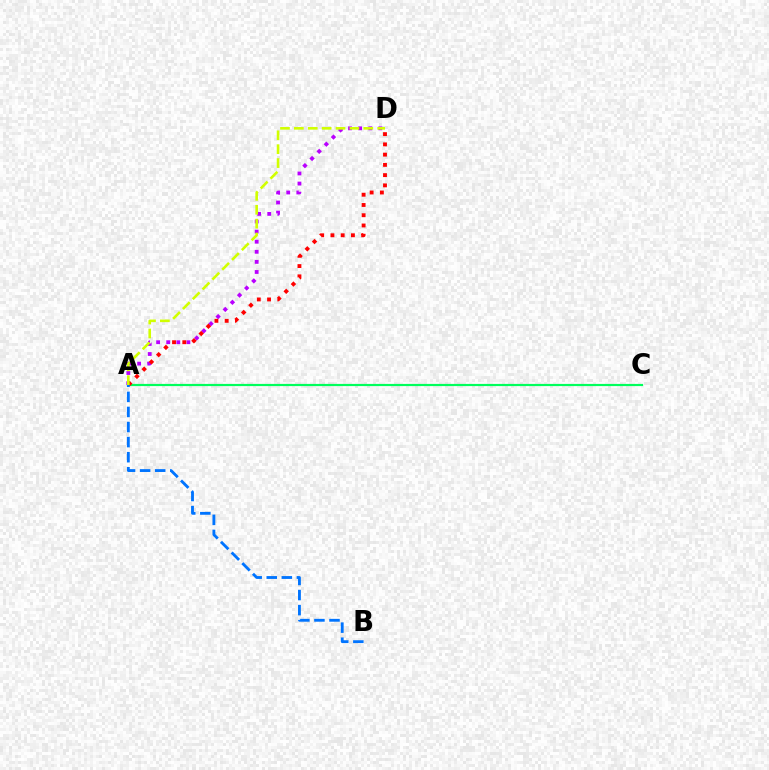{('A', 'C'): [{'color': '#00ff5c', 'line_style': 'solid', 'thickness': 1.58}], ('A', 'D'): [{'color': '#b900ff', 'line_style': 'dotted', 'thickness': 2.74}, {'color': '#ff0000', 'line_style': 'dotted', 'thickness': 2.78}, {'color': '#d1ff00', 'line_style': 'dashed', 'thickness': 1.89}], ('A', 'B'): [{'color': '#0074ff', 'line_style': 'dashed', 'thickness': 2.05}]}